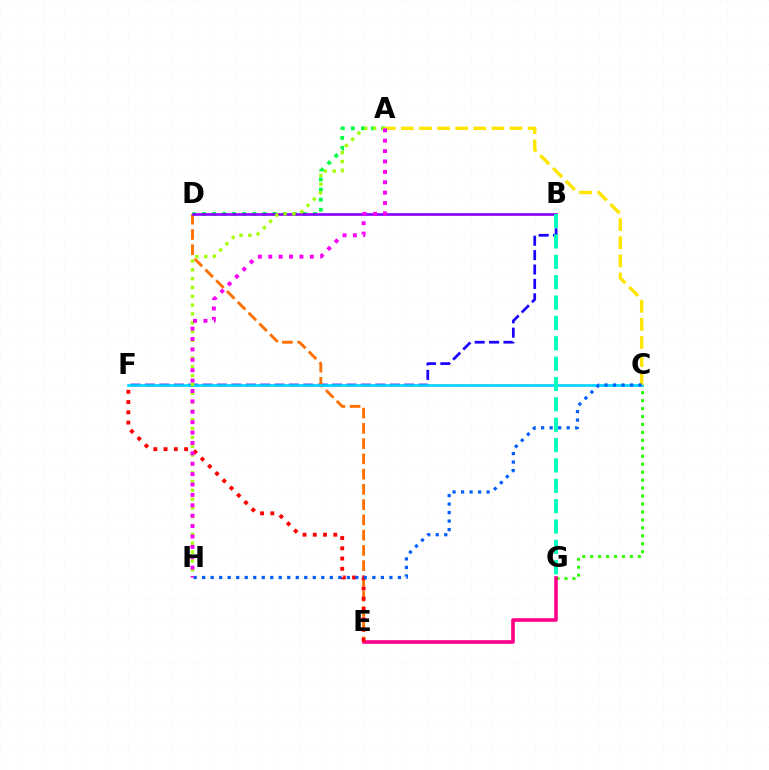{('A', 'D'): [{'color': '#00ff45', 'line_style': 'dotted', 'thickness': 2.74}], ('B', 'F'): [{'color': '#1900ff', 'line_style': 'dashed', 'thickness': 1.96}], ('C', 'G'): [{'color': '#31ff00', 'line_style': 'dotted', 'thickness': 2.16}], ('D', 'E'): [{'color': '#ff7000', 'line_style': 'dashed', 'thickness': 2.07}], ('B', 'D'): [{'color': '#8a00ff', 'line_style': 'solid', 'thickness': 1.91}], ('C', 'F'): [{'color': '#00d3ff', 'line_style': 'solid', 'thickness': 1.92}], ('B', 'G'): [{'color': '#00ffbb', 'line_style': 'dashed', 'thickness': 2.77}], ('A', 'H'): [{'color': '#a2ff00', 'line_style': 'dotted', 'thickness': 2.4}, {'color': '#fa00f9', 'line_style': 'dotted', 'thickness': 2.82}], ('A', 'C'): [{'color': '#ffe600', 'line_style': 'dashed', 'thickness': 2.46}], ('E', 'G'): [{'color': '#ff0088', 'line_style': 'solid', 'thickness': 2.6}], ('E', 'F'): [{'color': '#ff0000', 'line_style': 'dotted', 'thickness': 2.79}], ('C', 'H'): [{'color': '#005dff', 'line_style': 'dotted', 'thickness': 2.31}]}